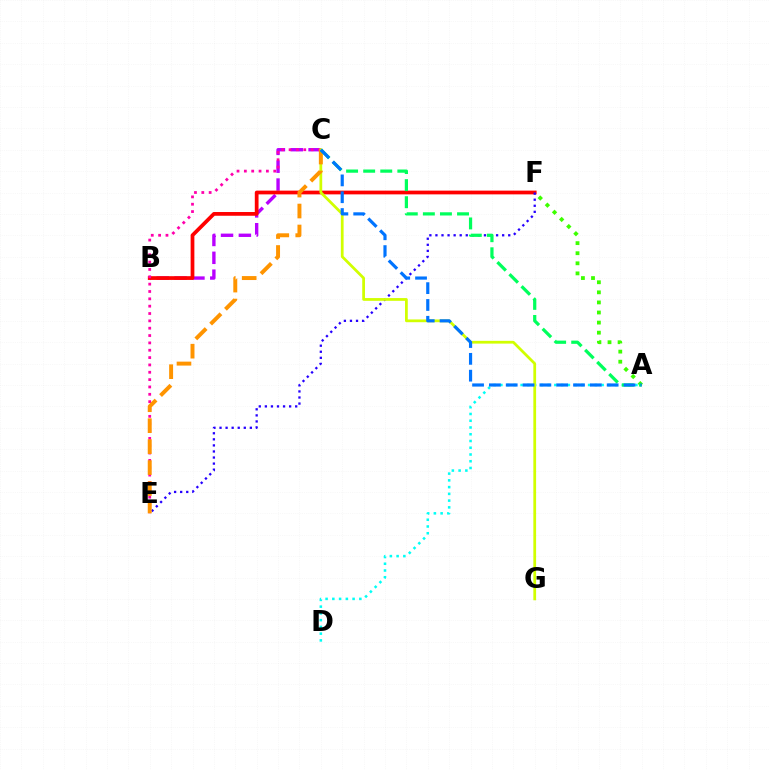{('B', 'C'): [{'color': '#b900ff', 'line_style': 'dashed', 'thickness': 2.42}], ('B', 'F'): [{'color': '#ff0000', 'line_style': 'solid', 'thickness': 2.69}], ('A', 'F'): [{'color': '#3dff00', 'line_style': 'dotted', 'thickness': 2.74}], ('E', 'F'): [{'color': '#2500ff', 'line_style': 'dotted', 'thickness': 1.65}], ('A', 'D'): [{'color': '#00fff6', 'line_style': 'dotted', 'thickness': 1.83}], ('C', 'E'): [{'color': '#ff00ac', 'line_style': 'dotted', 'thickness': 2.0}, {'color': '#ff9400', 'line_style': 'dashed', 'thickness': 2.85}], ('C', 'G'): [{'color': '#d1ff00', 'line_style': 'solid', 'thickness': 1.99}], ('A', 'C'): [{'color': '#00ff5c', 'line_style': 'dashed', 'thickness': 2.32}, {'color': '#0074ff', 'line_style': 'dashed', 'thickness': 2.29}]}